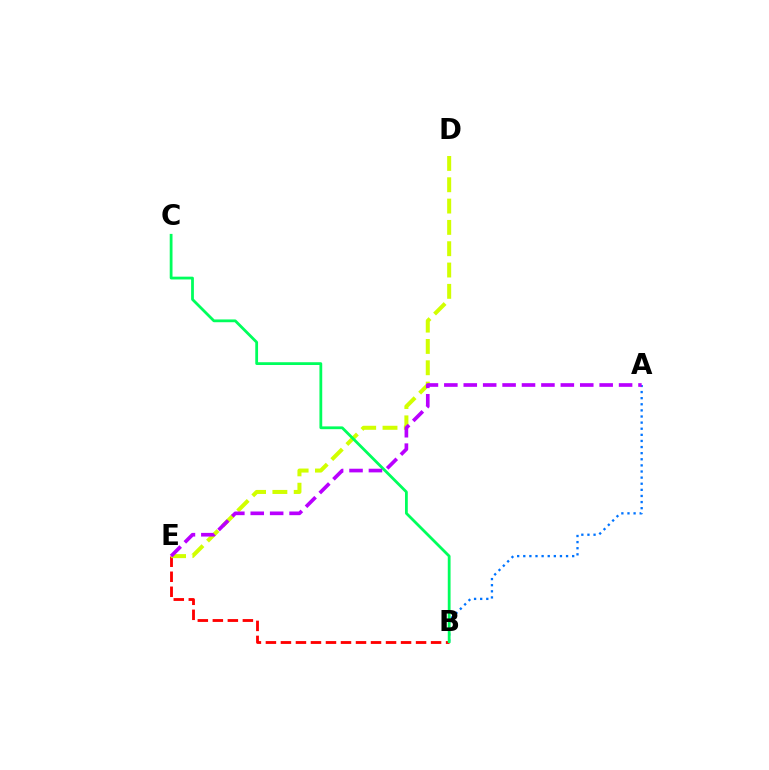{('B', 'E'): [{'color': '#ff0000', 'line_style': 'dashed', 'thickness': 2.04}], ('D', 'E'): [{'color': '#d1ff00', 'line_style': 'dashed', 'thickness': 2.9}], ('A', 'B'): [{'color': '#0074ff', 'line_style': 'dotted', 'thickness': 1.66}], ('B', 'C'): [{'color': '#00ff5c', 'line_style': 'solid', 'thickness': 2.01}], ('A', 'E'): [{'color': '#b900ff', 'line_style': 'dashed', 'thickness': 2.64}]}